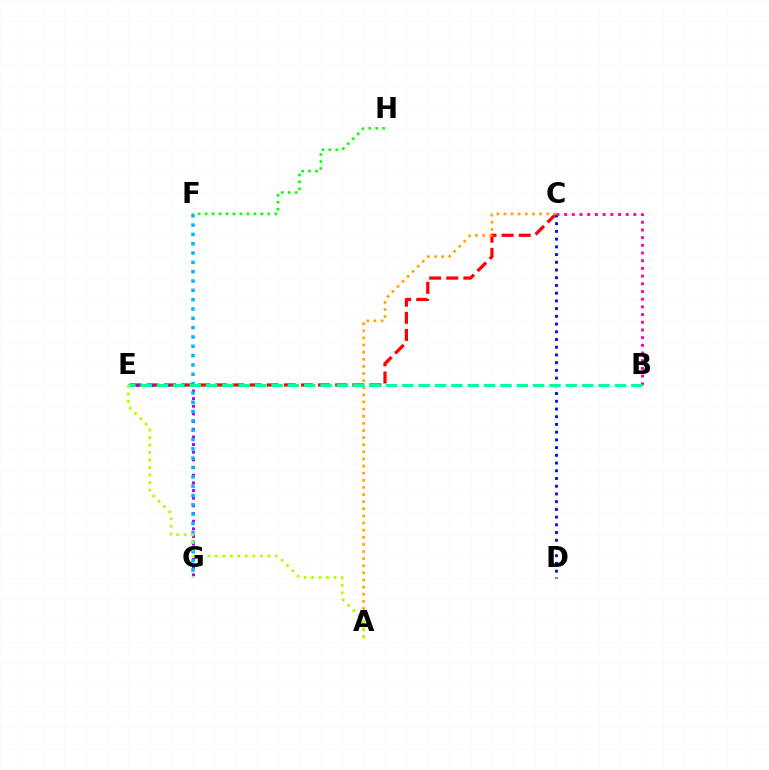{('C', 'E'): [{'color': '#ff0000', 'line_style': 'dashed', 'thickness': 2.33}], ('C', 'D'): [{'color': '#0010ff', 'line_style': 'dotted', 'thickness': 2.1}], ('F', 'H'): [{'color': '#08ff00', 'line_style': 'dotted', 'thickness': 1.89}], ('A', 'C'): [{'color': '#ffa500', 'line_style': 'dotted', 'thickness': 1.93}], ('B', 'C'): [{'color': '#ff00bd', 'line_style': 'dotted', 'thickness': 2.09}], ('E', 'G'): [{'color': '#9b00ff', 'line_style': 'dotted', 'thickness': 2.08}], ('F', 'G'): [{'color': '#00b5ff', 'line_style': 'dotted', 'thickness': 2.53}], ('B', 'E'): [{'color': '#00ff9d', 'line_style': 'dashed', 'thickness': 2.22}], ('A', 'E'): [{'color': '#b3ff00', 'line_style': 'dotted', 'thickness': 2.04}]}